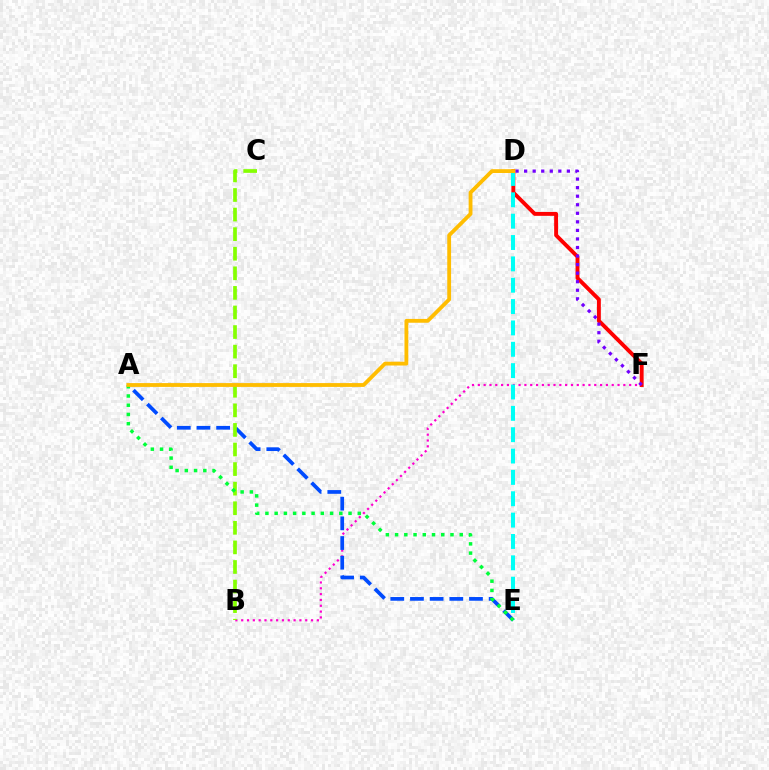{('B', 'F'): [{'color': '#ff00cf', 'line_style': 'dotted', 'thickness': 1.58}], ('D', 'F'): [{'color': '#ff0000', 'line_style': 'solid', 'thickness': 2.81}, {'color': '#7200ff', 'line_style': 'dotted', 'thickness': 2.32}], ('A', 'E'): [{'color': '#004bff', 'line_style': 'dashed', 'thickness': 2.67}, {'color': '#00ff39', 'line_style': 'dotted', 'thickness': 2.51}], ('D', 'E'): [{'color': '#00fff6', 'line_style': 'dashed', 'thickness': 2.9}], ('B', 'C'): [{'color': '#84ff00', 'line_style': 'dashed', 'thickness': 2.66}], ('A', 'D'): [{'color': '#ffbd00', 'line_style': 'solid', 'thickness': 2.75}]}